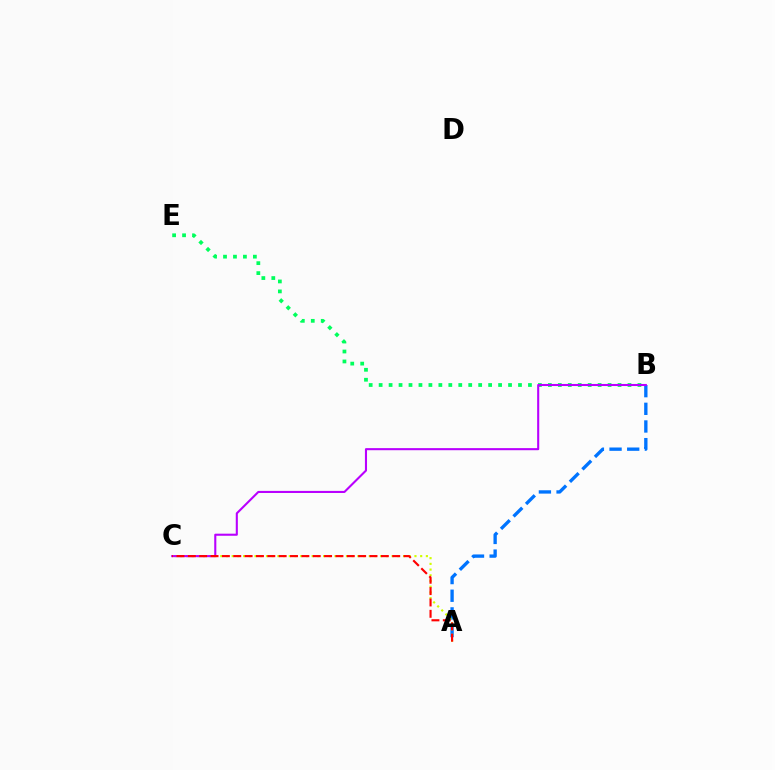{('A', 'B'): [{'color': '#0074ff', 'line_style': 'dashed', 'thickness': 2.4}], ('A', 'C'): [{'color': '#d1ff00', 'line_style': 'dotted', 'thickness': 1.55}, {'color': '#ff0000', 'line_style': 'dashed', 'thickness': 1.54}], ('B', 'E'): [{'color': '#00ff5c', 'line_style': 'dotted', 'thickness': 2.7}], ('B', 'C'): [{'color': '#b900ff', 'line_style': 'solid', 'thickness': 1.51}]}